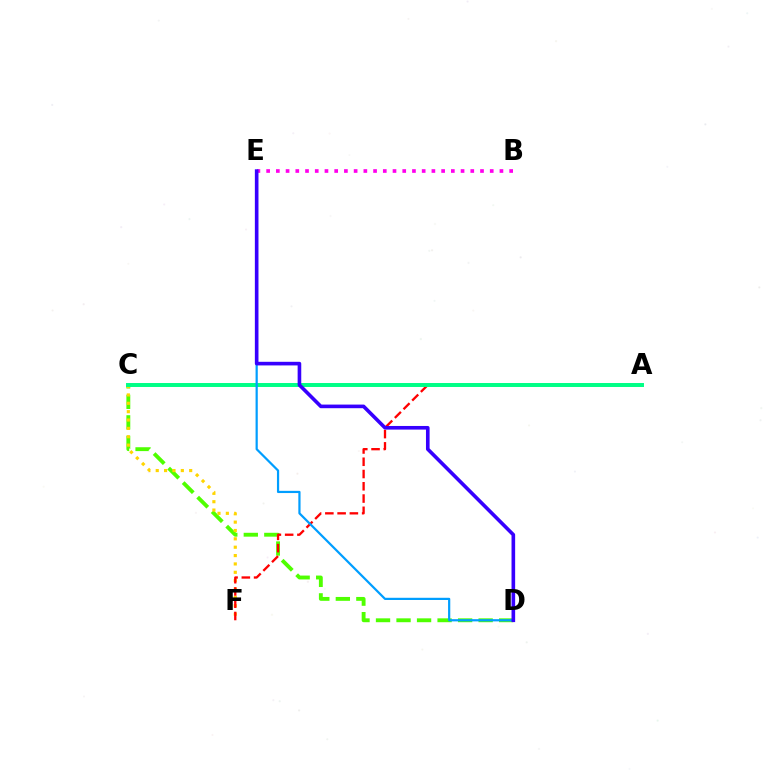{('C', 'D'): [{'color': '#4fff00', 'line_style': 'dashed', 'thickness': 2.79}], ('C', 'F'): [{'color': '#ffd500', 'line_style': 'dotted', 'thickness': 2.27}], ('A', 'F'): [{'color': '#ff0000', 'line_style': 'dashed', 'thickness': 1.67}], ('A', 'C'): [{'color': '#00ff86', 'line_style': 'solid', 'thickness': 2.85}], ('D', 'E'): [{'color': '#009eff', 'line_style': 'solid', 'thickness': 1.59}, {'color': '#3700ff', 'line_style': 'solid', 'thickness': 2.61}], ('B', 'E'): [{'color': '#ff00ed', 'line_style': 'dotted', 'thickness': 2.64}]}